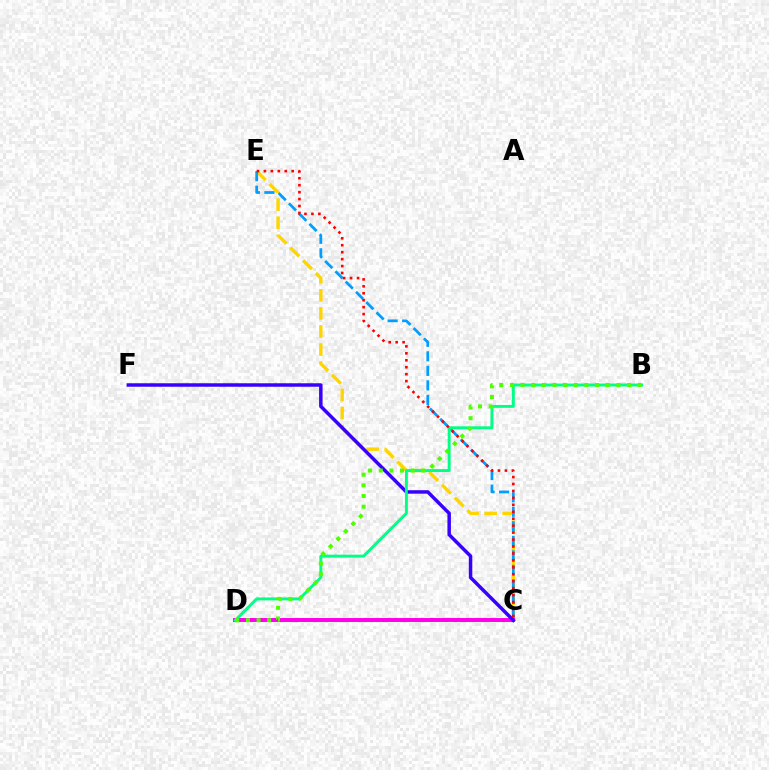{('C', 'E'): [{'color': '#ffd500', 'line_style': 'dashed', 'thickness': 2.45}, {'color': '#009eff', 'line_style': 'dashed', 'thickness': 1.97}, {'color': '#ff0000', 'line_style': 'dotted', 'thickness': 1.89}], ('C', 'D'): [{'color': '#ff00ed', 'line_style': 'solid', 'thickness': 2.85}], ('C', 'F'): [{'color': '#3700ff', 'line_style': 'solid', 'thickness': 2.5}], ('B', 'D'): [{'color': '#00ff86', 'line_style': 'solid', 'thickness': 2.1}, {'color': '#4fff00', 'line_style': 'dotted', 'thickness': 2.89}]}